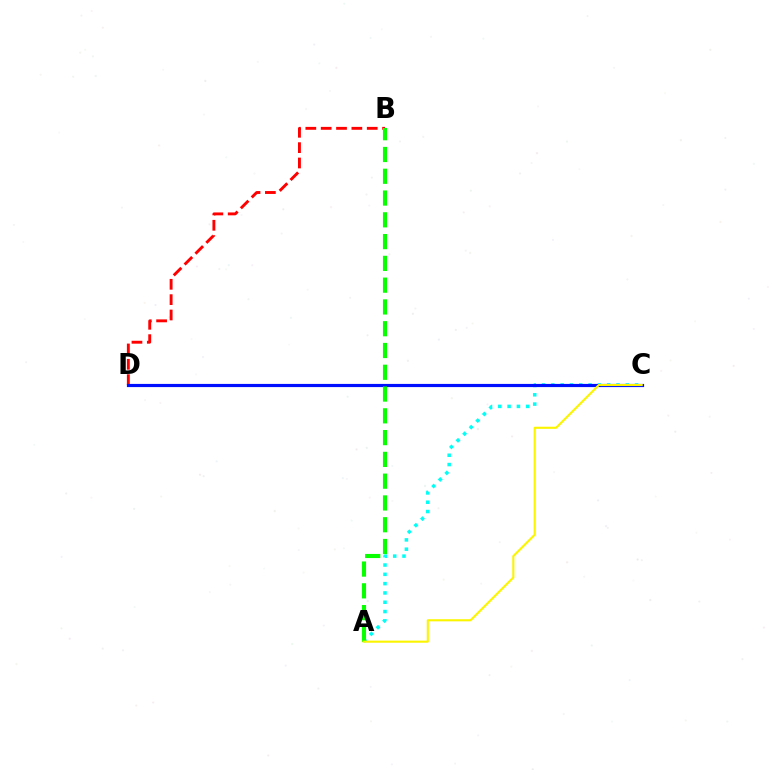{('C', 'D'): [{'color': '#ee00ff', 'line_style': 'dotted', 'thickness': 2.12}, {'color': '#0010ff', 'line_style': 'solid', 'thickness': 2.28}], ('A', 'C'): [{'color': '#00fff6', 'line_style': 'dotted', 'thickness': 2.53}, {'color': '#fcf500', 'line_style': 'solid', 'thickness': 1.52}], ('B', 'D'): [{'color': '#ff0000', 'line_style': 'dashed', 'thickness': 2.08}], ('A', 'B'): [{'color': '#08ff00', 'line_style': 'dashed', 'thickness': 2.96}]}